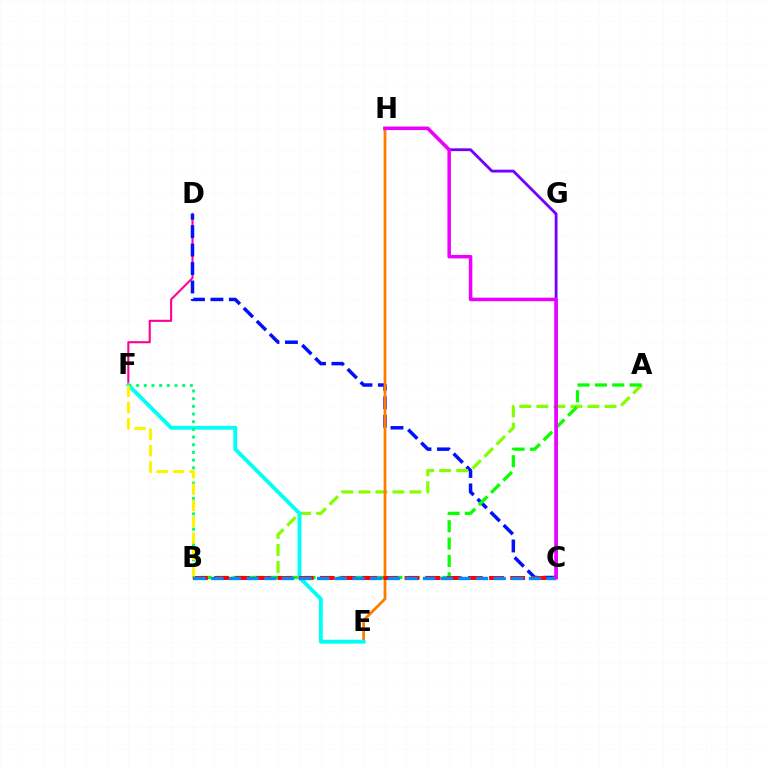{('D', 'F'): [{'color': '#ff0094', 'line_style': 'solid', 'thickness': 1.51}], ('C', 'D'): [{'color': '#0010ff', 'line_style': 'dashed', 'thickness': 2.51}], ('A', 'B'): [{'color': '#84ff00', 'line_style': 'dashed', 'thickness': 2.31}, {'color': '#08ff00', 'line_style': 'dashed', 'thickness': 2.36}], ('C', 'H'): [{'color': '#7200ff', 'line_style': 'solid', 'thickness': 2.03}, {'color': '#ee00ff', 'line_style': 'solid', 'thickness': 2.53}], ('E', 'H'): [{'color': '#ff7c00', 'line_style': 'solid', 'thickness': 2.01}], ('E', 'F'): [{'color': '#00fff6', 'line_style': 'solid', 'thickness': 2.79}], ('B', 'C'): [{'color': '#ff0000', 'line_style': 'dashed', 'thickness': 2.87}, {'color': '#008cff', 'line_style': 'dashed', 'thickness': 2.4}], ('B', 'F'): [{'color': '#00ff74', 'line_style': 'dotted', 'thickness': 2.09}, {'color': '#fcf500', 'line_style': 'dashed', 'thickness': 2.21}]}